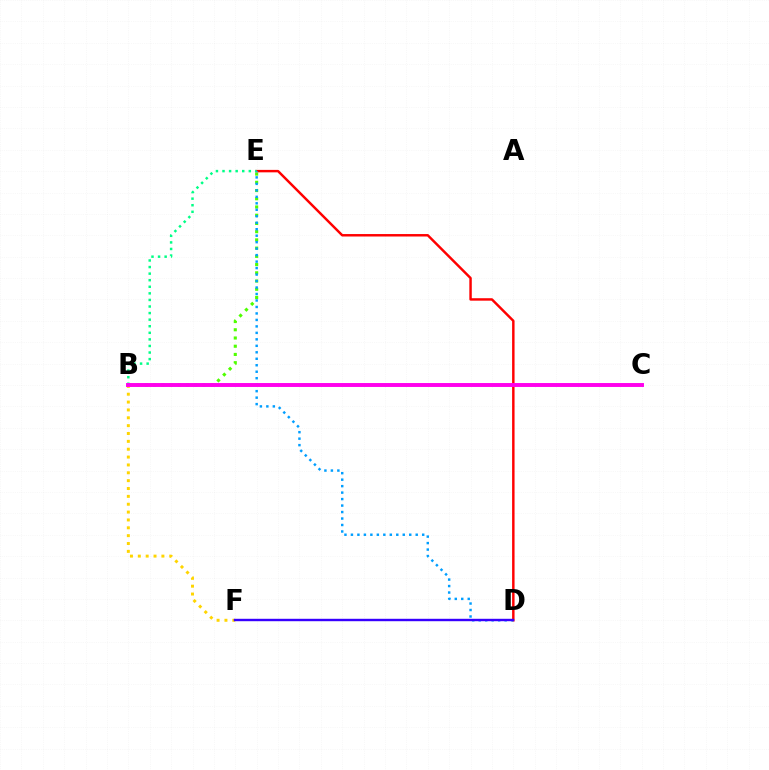{('B', 'E'): [{'color': '#4fff00', 'line_style': 'dotted', 'thickness': 2.24}, {'color': '#00ff86', 'line_style': 'dotted', 'thickness': 1.79}], ('D', 'E'): [{'color': '#ff0000', 'line_style': 'solid', 'thickness': 1.77}, {'color': '#009eff', 'line_style': 'dotted', 'thickness': 1.76}], ('B', 'F'): [{'color': '#ffd500', 'line_style': 'dotted', 'thickness': 2.14}], ('D', 'F'): [{'color': '#3700ff', 'line_style': 'solid', 'thickness': 1.74}], ('B', 'C'): [{'color': '#ff00ed', 'line_style': 'solid', 'thickness': 2.82}]}